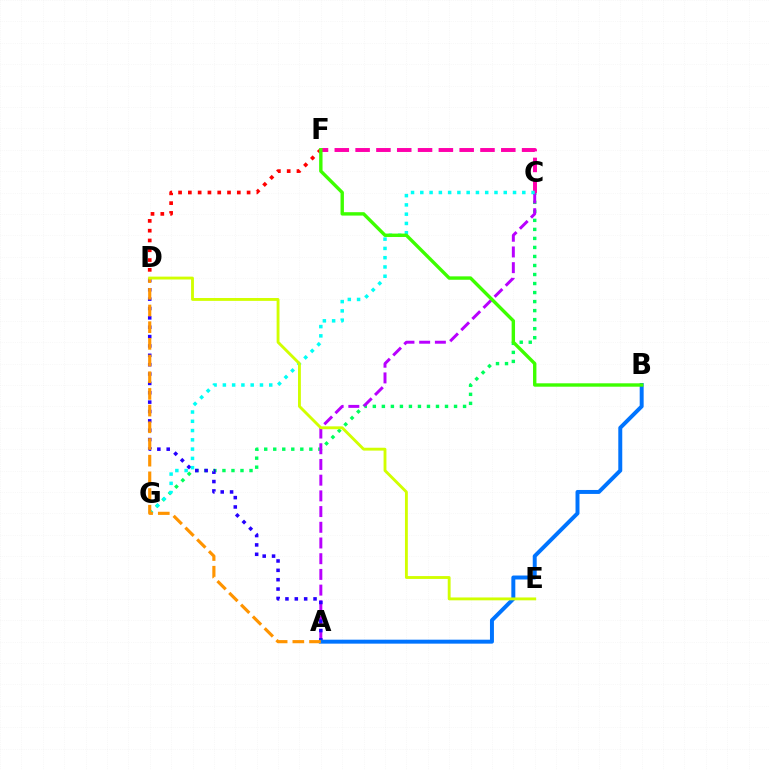{('C', 'G'): [{'color': '#00ff5c', 'line_style': 'dotted', 'thickness': 2.45}, {'color': '#00fff6', 'line_style': 'dotted', 'thickness': 2.52}], ('A', 'C'): [{'color': '#b900ff', 'line_style': 'dashed', 'thickness': 2.13}], ('D', 'F'): [{'color': '#ff0000', 'line_style': 'dotted', 'thickness': 2.66}], ('A', 'D'): [{'color': '#2500ff', 'line_style': 'dotted', 'thickness': 2.54}, {'color': '#ff9400', 'line_style': 'dashed', 'thickness': 2.27}], ('C', 'F'): [{'color': '#ff00ac', 'line_style': 'dashed', 'thickness': 2.83}], ('A', 'B'): [{'color': '#0074ff', 'line_style': 'solid', 'thickness': 2.85}], ('D', 'E'): [{'color': '#d1ff00', 'line_style': 'solid', 'thickness': 2.06}], ('B', 'F'): [{'color': '#3dff00', 'line_style': 'solid', 'thickness': 2.44}]}